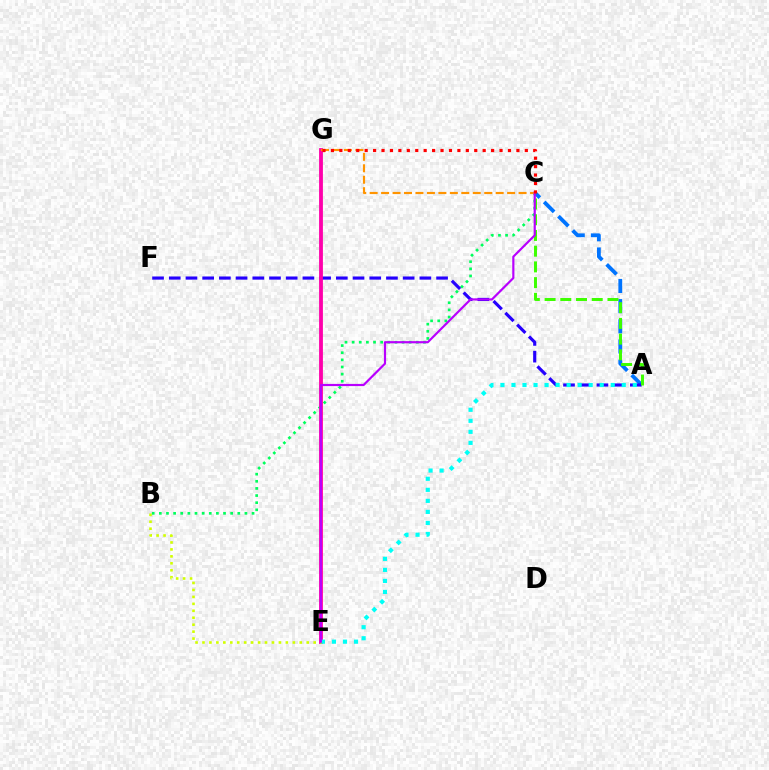{('B', 'C'): [{'color': '#00ff5c', 'line_style': 'dotted', 'thickness': 1.94}], ('A', 'C'): [{'color': '#0074ff', 'line_style': 'dashed', 'thickness': 2.74}, {'color': '#3dff00', 'line_style': 'dashed', 'thickness': 2.14}], ('A', 'F'): [{'color': '#2500ff', 'line_style': 'dashed', 'thickness': 2.27}], ('E', 'G'): [{'color': '#ff00ac', 'line_style': 'solid', 'thickness': 2.75}], ('A', 'E'): [{'color': '#00fff6', 'line_style': 'dotted', 'thickness': 3.0}], ('B', 'E'): [{'color': '#d1ff00', 'line_style': 'dotted', 'thickness': 1.89}], ('C', 'G'): [{'color': '#ff9400', 'line_style': 'dashed', 'thickness': 1.56}, {'color': '#ff0000', 'line_style': 'dotted', 'thickness': 2.29}], ('C', 'E'): [{'color': '#b900ff', 'line_style': 'solid', 'thickness': 1.57}]}